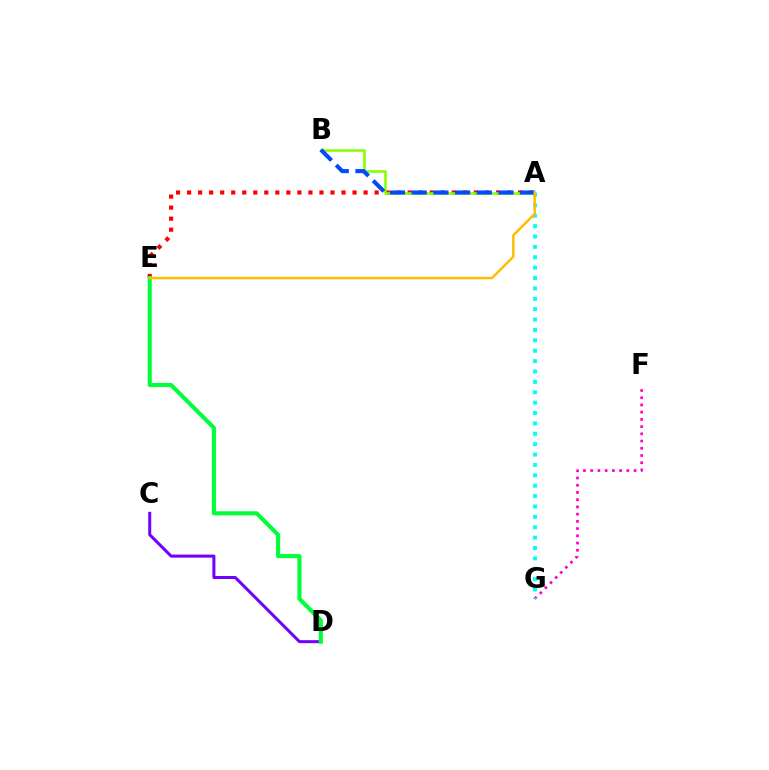{('A', 'E'): [{'color': '#ff0000', 'line_style': 'dotted', 'thickness': 3.0}, {'color': '#ffbd00', 'line_style': 'solid', 'thickness': 1.77}], ('A', 'B'): [{'color': '#84ff00', 'line_style': 'solid', 'thickness': 1.83}, {'color': '#004bff', 'line_style': 'dashed', 'thickness': 2.95}], ('C', 'D'): [{'color': '#7200ff', 'line_style': 'solid', 'thickness': 2.17}], ('D', 'E'): [{'color': '#00ff39', 'line_style': 'solid', 'thickness': 2.94}], ('F', 'G'): [{'color': '#ff00cf', 'line_style': 'dotted', 'thickness': 1.96}], ('A', 'G'): [{'color': '#00fff6', 'line_style': 'dotted', 'thickness': 2.82}]}